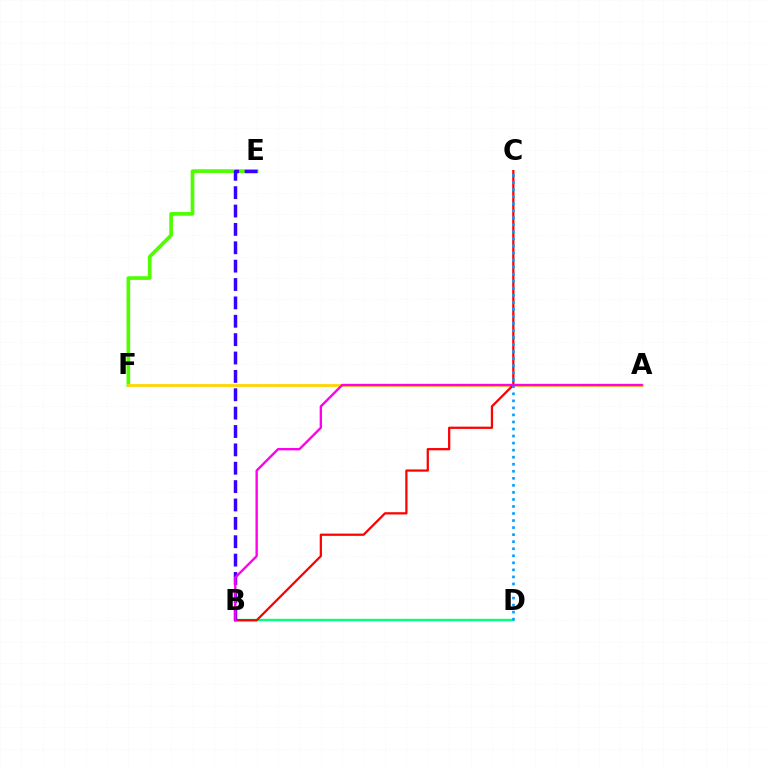{('E', 'F'): [{'color': '#4fff00', 'line_style': 'solid', 'thickness': 2.65}], ('A', 'F'): [{'color': '#ffd500', 'line_style': 'solid', 'thickness': 2.0}], ('B', 'D'): [{'color': '#00ff86', 'line_style': 'solid', 'thickness': 1.72}], ('B', 'C'): [{'color': '#ff0000', 'line_style': 'solid', 'thickness': 1.62}], ('B', 'E'): [{'color': '#3700ff', 'line_style': 'dashed', 'thickness': 2.5}], ('C', 'D'): [{'color': '#009eff', 'line_style': 'dotted', 'thickness': 1.91}], ('A', 'B'): [{'color': '#ff00ed', 'line_style': 'solid', 'thickness': 1.7}]}